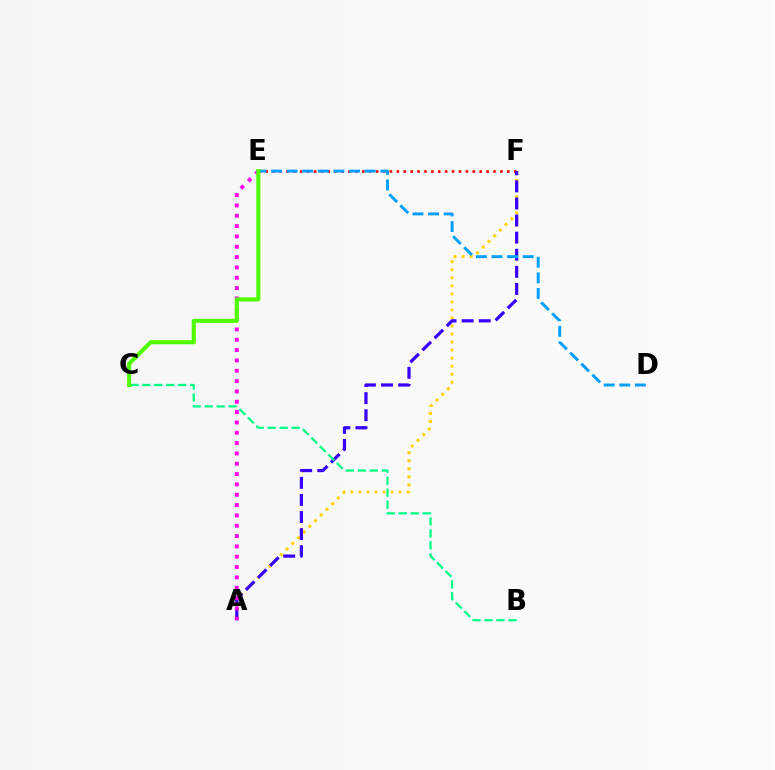{('A', 'F'): [{'color': '#ffd500', 'line_style': 'dotted', 'thickness': 2.18}, {'color': '#3700ff', 'line_style': 'dashed', 'thickness': 2.32}], ('E', 'F'): [{'color': '#ff0000', 'line_style': 'dotted', 'thickness': 1.88}], ('D', 'E'): [{'color': '#009eff', 'line_style': 'dashed', 'thickness': 2.12}], ('B', 'C'): [{'color': '#00ff86', 'line_style': 'dashed', 'thickness': 1.63}], ('A', 'E'): [{'color': '#ff00ed', 'line_style': 'dotted', 'thickness': 2.81}], ('C', 'E'): [{'color': '#4fff00', 'line_style': 'solid', 'thickness': 2.94}]}